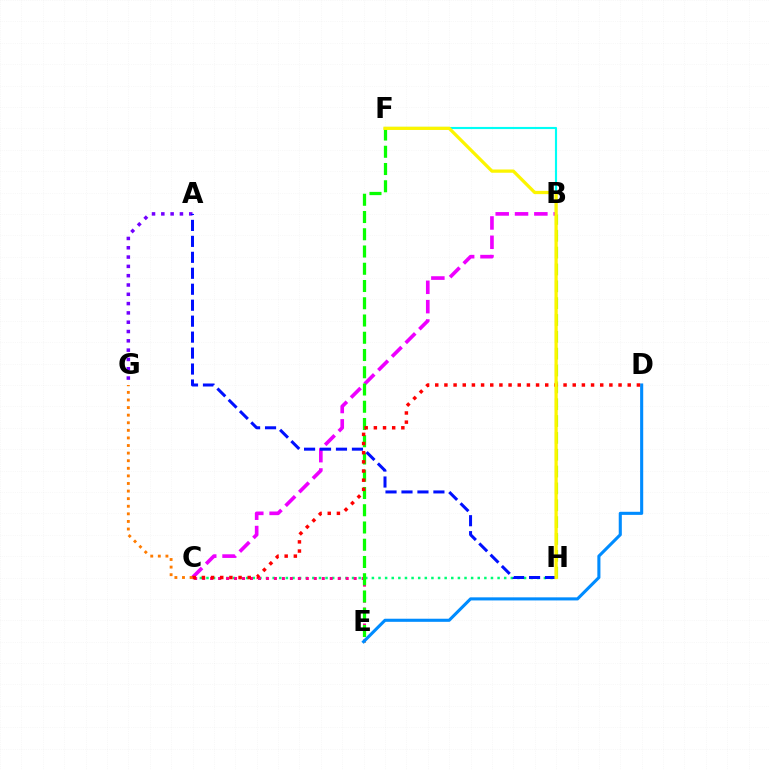{('C', 'H'): [{'color': '#00ff74', 'line_style': 'dotted', 'thickness': 1.8}], ('B', 'C'): [{'color': '#ee00ff', 'line_style': 'dashed', 'thickness': 2.63}], ('A', 'G'): [{'color': '#7200ff', 'line_style': 'dotted', 'thickness': 2.53}], ('C', 'E'): [{'color': '#ff0094', 'line_style': 'dotted', 'thickness': 2.17}], ('E', 'F'): [{'color': '#08ff00', 'line_style': 'dashed', 'thickness': 2.34}], ('D', 'E'): [{'color': '#008cff', 'line_style': 'solid', 'thickness': 2.23}], ('C', 'G'): [{'color': '#ff7c00', 'line_style': 'dotted', 'thickness': 2.06}], ('A', 'H'): [{'color': '#0010ff', 'line_style': 'dashed', 'thickness': 2.17}], ('B', 'F'): [{'color': '#00fff6', 'line_style': 'solid', 'thickness': 1.54}], ('B', 'H'): [{'color': '#84ff00', 'line_style': 'dashed', 'thickness': 2.29}], ('C', 'D'): [{'color': '#ff0000', 'line_style': 'dotted', 'thickness': 2.49}], ('F', 'H'): [{'color': '#fcf500', 'line_style': 'solid', 'thickness': 2.34}]}